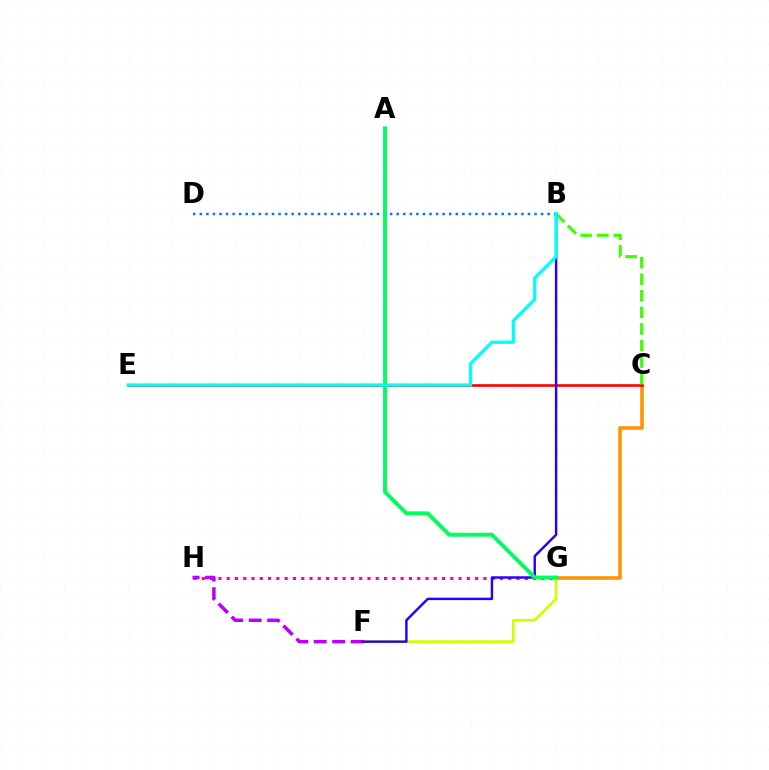{('G', 'H'): [{'color': '#ff00ac', 'line_style': 'dotted', 'thickness': 2.25}], ('C', 'G'): [{'color': '#ff9400', 'line_style': 'solid', 'thickness': 2.57}], ('F', 'G'): [{'color': '#d1ff00', 'line_style': 'solid', 'thickness': 1.99}], ('C', 'E'): [{'color': '#ff0000', 'line_style': 'solid', 'thickness': 1.89}], ('B', 'C'): [{'color': '#3dff00', 'line_style': 'dashed', 'thickness': 2.25}], ('B', 'D'): [{'color': '#0074ff', 'line_style': 'dotted', 'thickness': 1.78}], ('F', 'H'): [{'color': '#b900ff', 'line_style': 'dashed', 'thickness': 2.51}], ('B', 'F'): [{'color': '#2500ff', 'line_style': 'solid', 'thickness': 1.75}], ('A', 'G'): [{'color': '#00ff5c', 'line_style': 'solid', 'thickness': 2.81}], ('B', 'E'): [{'color': '#00fff6', 'line_style': 'solid', 'thickness': 2.34}]}